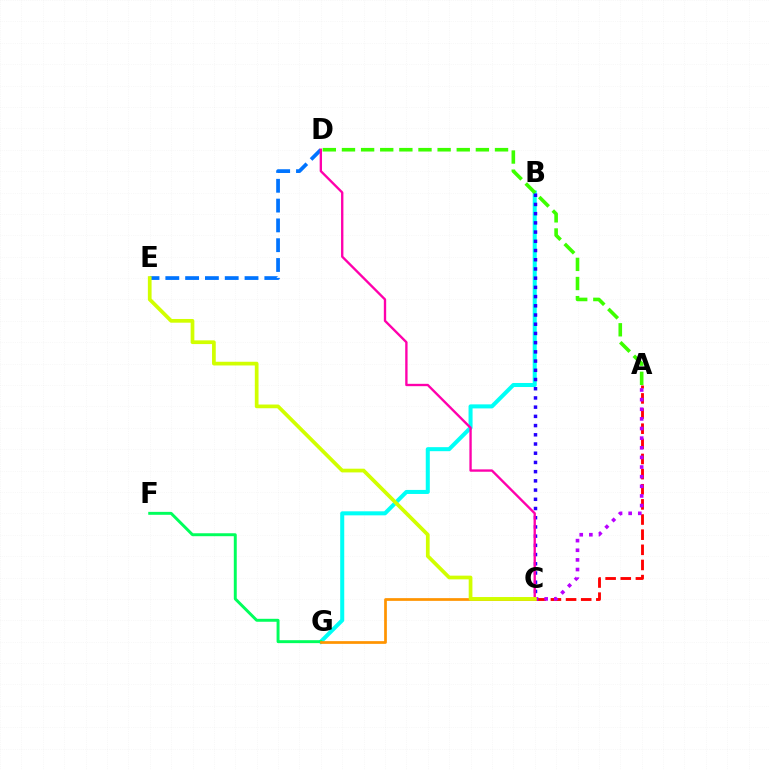{('B', 'G'): [{'color': '#00fff6', 'line_style': 'solid', 'thickness': 2.9}], ('A', 'C'): [{'color': '#ff0000', 'line_style': 'dashed', 'thickness': 2.06}, {'color': '#b900ff', 'line_style': 'dotted', 'thickness': 2.62}], ('A', 'D'): [{'color': '#3dff00', 'line_style': 'dashed', 'thickness': 2.6}], ('B', 'C'): [{'color': '#2500ff', 'line_style': 'dotted', 'thickness': 2.5}], ('D', 'E'): [{'color': '#0074ff', 'line_style': 'dashed', 'thickness': 2.69}], ('F', 'G'): [{'color': '#00ff5c', 'line_style': 'solid', 'thickness': 2.12}], ('C', 'G'): [{'color': '#ff9400', 'line_style': 'solid', 'thickness': 1.96}], ('C', 'D'): [{'color': '#ff00ac', 'line_style': 'solid', 'thickness': 1.7}], ('C', 'E'): [{'color': '#d1ff00', 'line_style': 'solid', 'thickness': 2.68}]}